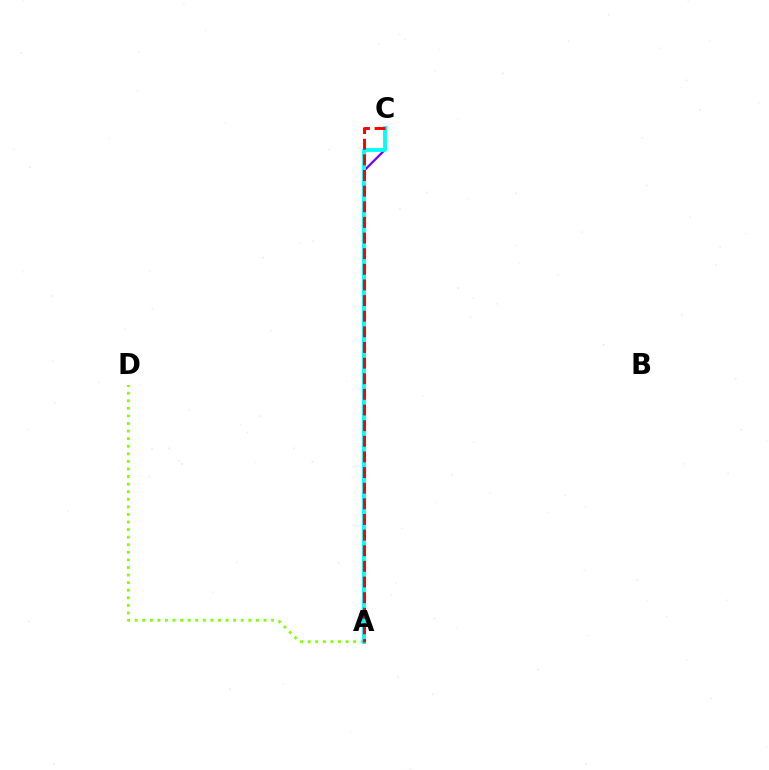{('A', 'D'): [{'color': '#84ff00', 'line_style': 'dotted', 'thickness': 2.06}], ('A', 'C'): [{'color': '#7200ff', 'line_style': 'solid', 'thickness': 1.62}, {'color': '#00fff6', 'line_style': 'solid', 'thickness': 2.75}, {'color': '#ff0000', 'line_style': 'dashed', 'thickness': 2.12}]}